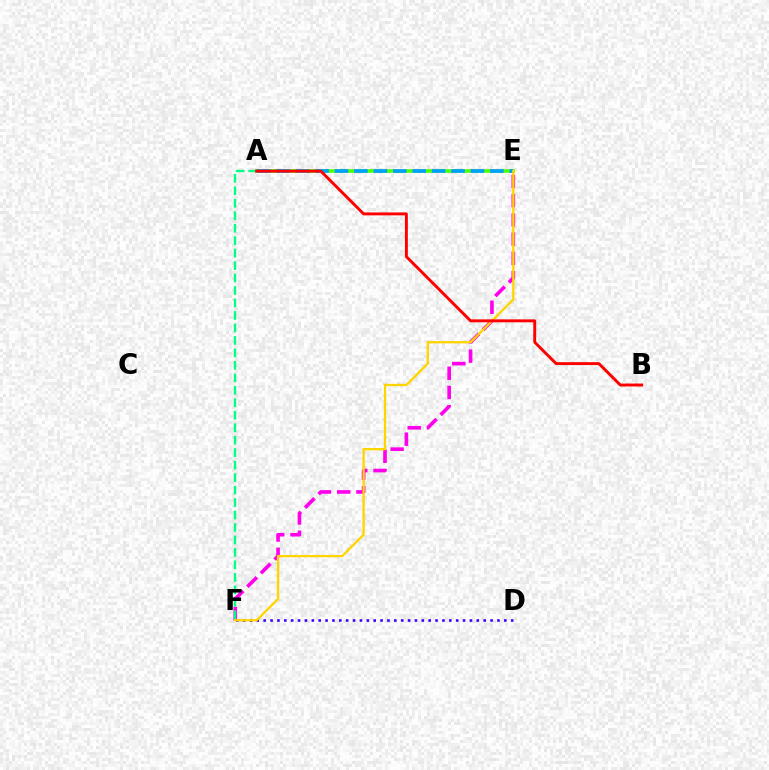{('D', 'F'): [{'color': '#3700ff', 'line_style': 'dotted', 'thickness': 1.87}], ('A', 'E'): [{'color': '#4fff00', 'line_style': 'solid', 'thickness': 2.58}, {'color': '#009eff', 'line_style': 'dashed', 'thickness': 2.64}], ('E', 'F'): [{'color': '#ff00ed', 'line_style': 'dashed', 'thickness': 2.61}, {'color': '#ffd500', 'line_style': 'solid', 'thickness': 1.67}], ('A', 'F'): [{'color': '#00ff86', 'line_style': 'dashed', 'thickness': 1.69}], ('A', 'B'): [{'color': '#ff0000', 'line_style': 'solid', 'thickness': 2.1}]}